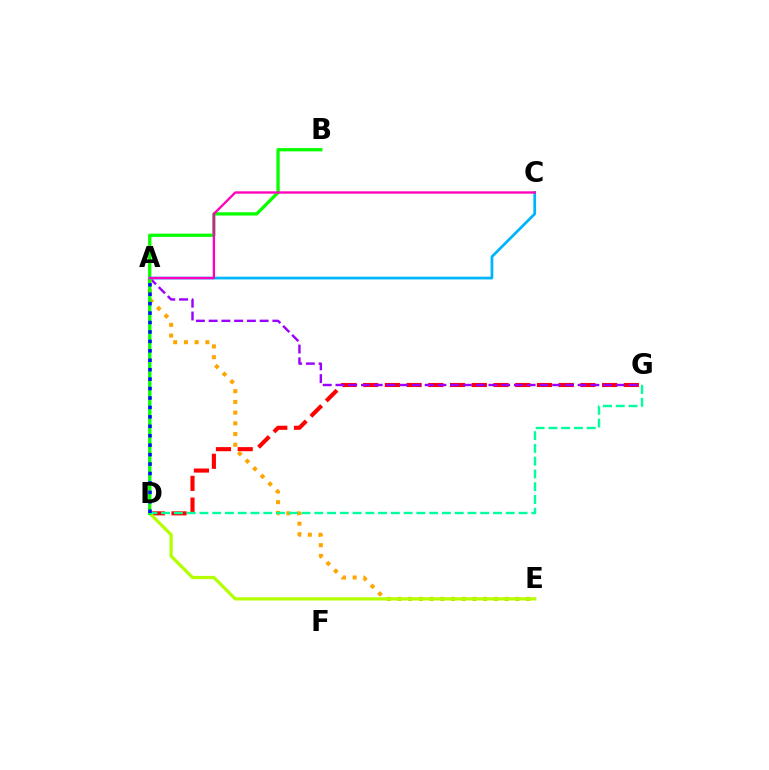{('D', 'G'): [{'color': '#ff0000', 'line_style': 'dashed', 'thickness': 2.95}, {'color': '#00ff9d', 'line_style': 'dashed', 'thickness': 1.73}], ('A', 'G'): [{'color': '#9b00ff', 'line_style': 'dashed', 'thickness': 1.73}], ('A', 'E'): [{'color': '#ffa500', 'line_style': 'dotted', 'thickness': 2.91}], ('D', 'E'): [{'color': '#b3ff00', 'line_style': 'solid', 'thickness': 2.33}], ('B', 'D'): [{'color': '#08ff00', 'line_style': 'solid', 'thickness': 2.36}], ('A', 'D'): [{'color': '#0010ff', 'line_style': 'dotted', 'thickness': 2.56}], ('A', 'C'): [{'color': '#00b5ff', 'line_style': 'solid', 'thickness': 1.98}, {'color': '#ff00bd', 'line_style': 'solid', 'thickness': 1.68}]}